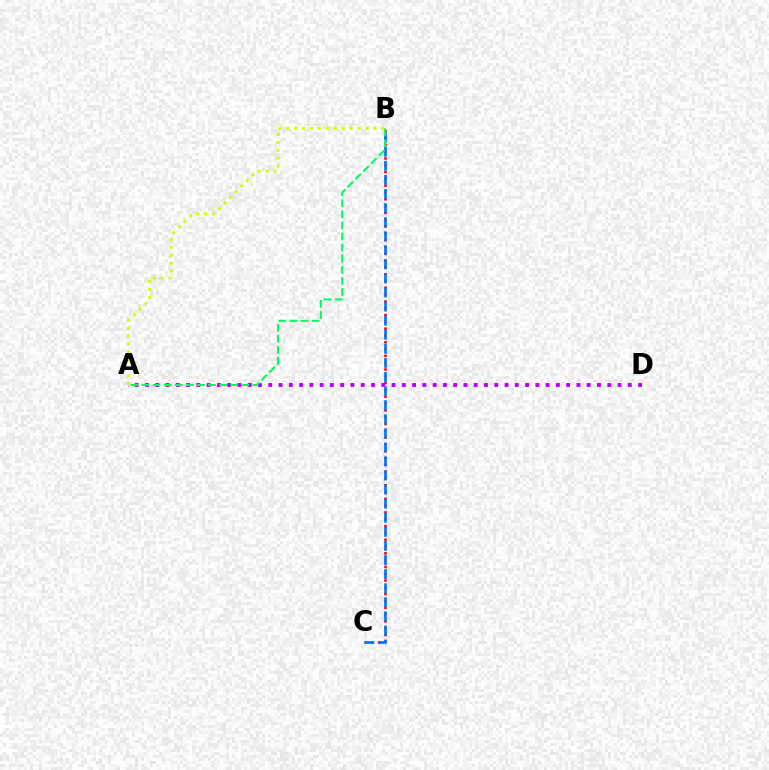{('B', 'C'): [{'color': '#ff0000', 'line_style': 'dotted', 'thickness': 1.85}, {'color': '#0074ff', 'line_style': 'dashed', 'thickness': 1.91}], ('A', 'D'): [{'color': '#b900ff', 'line_style': 'dotted', 'thickness': 2.79}], ('A', 'B'): [{'color': '#00ff5c', 'line_style': 'dashed', 'thickness': 1.51}, {'color': '#d1ff00', 'line_style': 'dotted', 'thickness': 2.15}]}